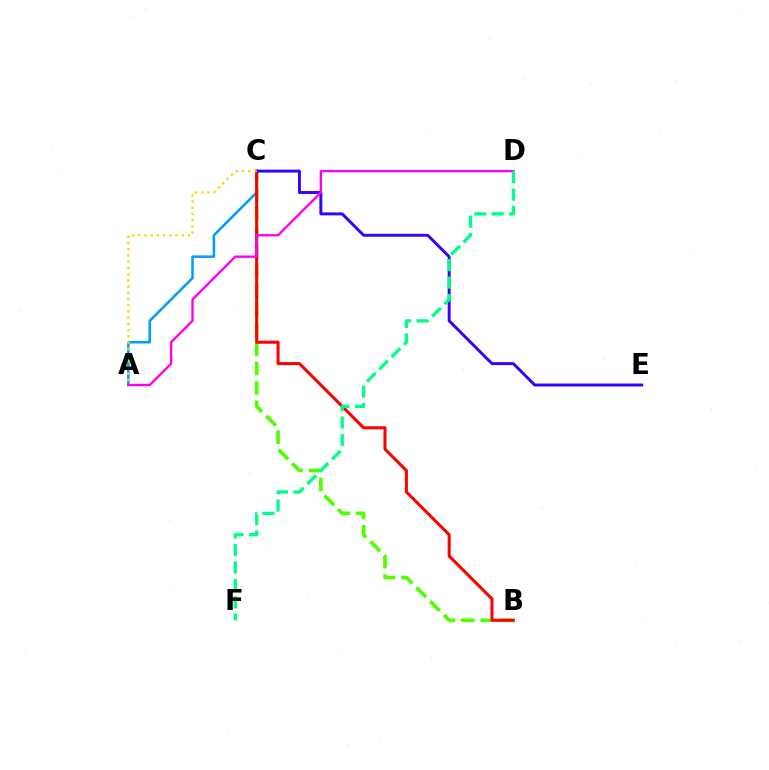{('B', 'C'): [{'color': '#4fff00', 'line_style': 'dashed', 'thickness': 2.63}, {'color': '#ff0000', 'line_style': 'solid', 'thickness': 2.2}], ('A', 'C'): [{'color': '#009eff', 'line_style': 'solid', 'thickness': 1.83}, {'color': '#ffd500', 'line_style': 'dotted', 'thickness': 1.69}], ('C', 'E'): [{'color': '#3700ff', 'line_style': 'solid', 'thickness': 2.12}], ('A', 'D'): [{'color': '#ff00ed', 'line_style': 'solid', 'thickness': 1.69}], ('D', 'F'): [{'color': '#00ff86', 'line_style': 'dashed', 'thickness': 2.37}]}